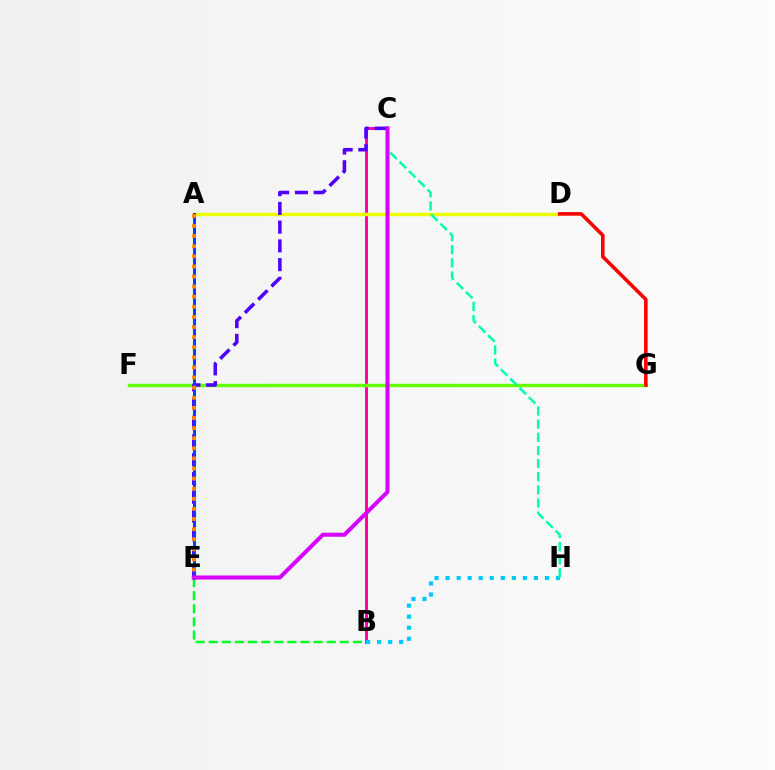{('B', 'C'): [{'color': '#ff00a0', 'line_style': 'solid', 'thickness': 2.11}], ('A', 'D'): [{'color': '#eeff00', 'line_style': 'solid', 'thickness': 2.47}], ('B', 'H'): [{'color': '#00c7ff', 'line_style': 'dotted', 'thickness': 3.0}], ('F', 'G'): [{'color': '#66ff00', 'line_style': 'solid', 'thickness': 2.45}], ('C', 'E'): [{'color': '#4f00ff', 'line_style': 'dashed', 'thickness': 2.54}, {'color': '#d600ff', 'line_style': 'solid', 'thickness': 2.89}], ('B', 'E'): [{'color': '#00ff27', 'line_style': 'dashed', 'thickness': 1.78}], ('A', 'E'): [{'color': '#003fff', 'line_style': 'solid', 'thickness': 2.18}, {'color': '#ff8800', 'line_style': 'dotted', 'thickness': 2.75}], ('C', 'H'): [{'color': '#00ffaf', 'line_style': 'dashed', 'thickness': 1.79}], ('D', 'G'): [{'color': '#ff0000', 'line_style': 'solid', 'thickness': 2.58}]}